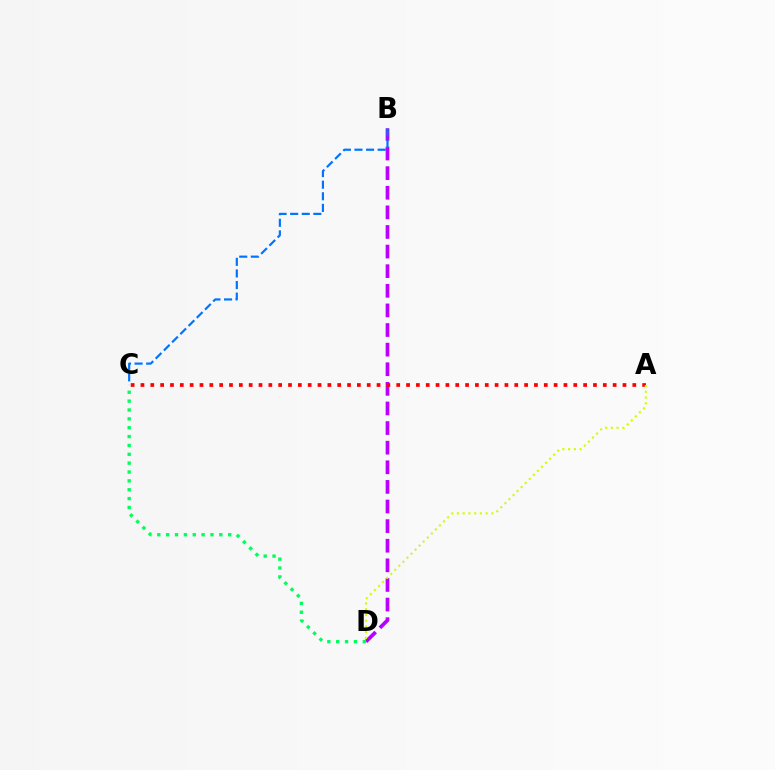{('B', 'D'): [{'color': '#b900ff', 'line_style': 'dashed', 'thickness': 2.66}], ('A', 'C'): [{'color': '#ff0000', 'line_style': 'dotted', 'thickness': 2.67}], ('B', 'C'): [{'color': '#0074ff', 'line_style': 'dashed', 'thickness': 1.57}], ('C', 'D'): [{'color': '#00ff5c', 'line_style': 'dotted', 'thickness': 2.41}], ('A', 'D'): [{'color': '#d1ff00', 'line_style': 'dotted', 'thickness': 1.56}]}